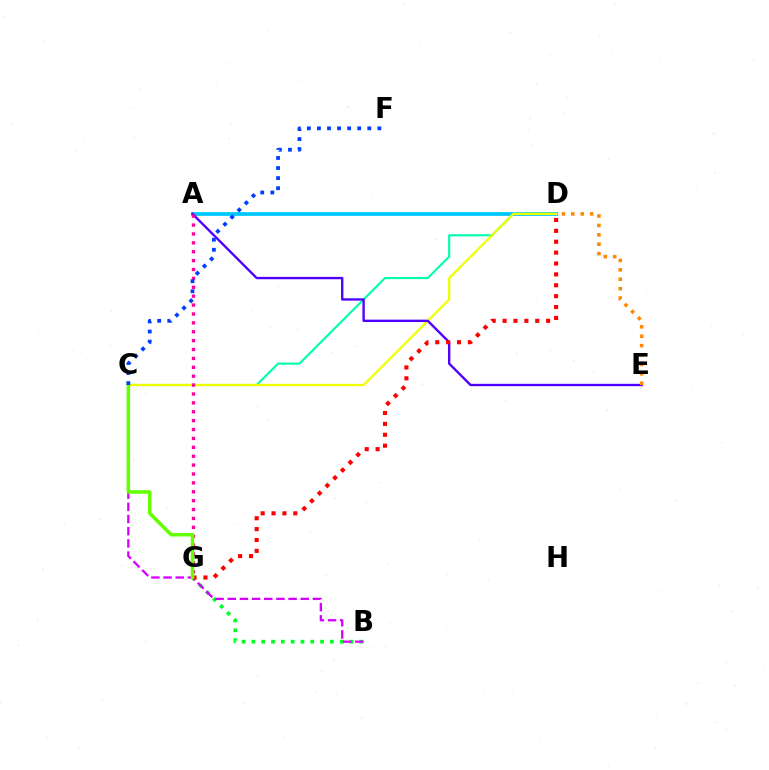{('B', 'G'): [{'color': '#00ff27', 'line_style': 'dotted', 'thickness': 2.67}], ('A', 'D'): [{'color': '#00c7ff', 'line_style': 'solid', 'thickness': 2.7}], ('C', 'D'): [{'color': '#00ffaf', 'line_style': 'solid', 'thickness': 1.53}, {'color': '#eeff00', 'line_style': 'solid', 'thickness': 1.64}], ('B', 'C'): [{'color': '#d600ff', 'line_style': 'dashed', 'thickness': 1.65}], ('A', 'E'): [{'color': '#4f00ff', 'line_style': 'solid', 'thickness': 1.7}], ('A', 'G'): [{'color': '#ff00a0', 'line_style': 'dotted', 'thickness': 2.42}], ('D', 'G'): [{'color': '#ff0000', 'line_style': 'dotted', 'thickness': 2.96}], ('C', 'G'): [{'color': '#66ff00', 'line_style': 'solid', 'thickness': 2.53}], ('D', 'E'): [{'color': '#ff8800', 'line_style': 'dotted', 'thickness': 2.55}], ('C', 'F'): [{'color': '#003fff', 'line_style': 'dotted', 'thickness': 2.74}]}